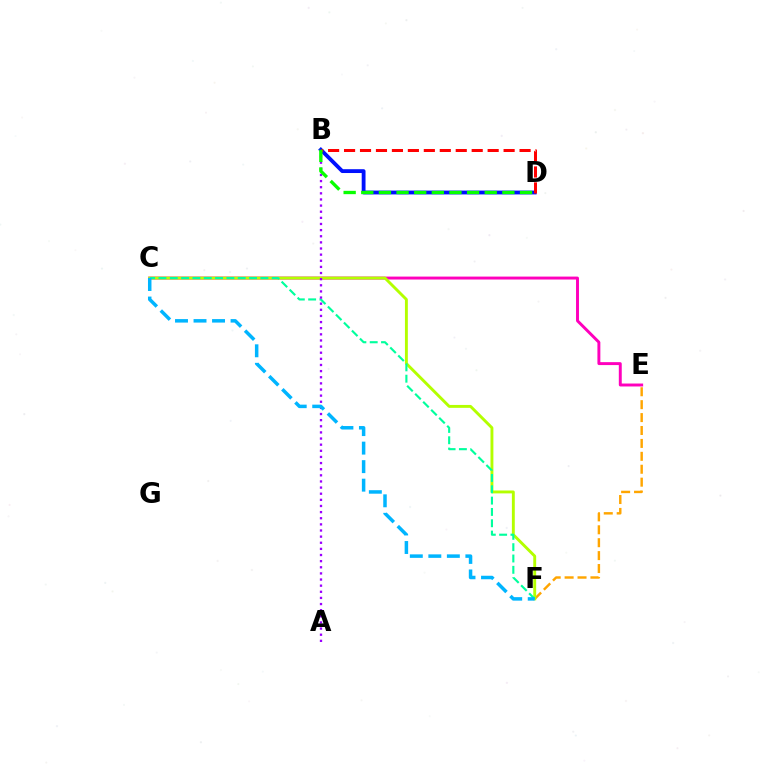{('B', 'D'): [{'color': '#0010ff', 'line_style': 'solid', 'thickness': 2.75}, {'color': '#ff0000', 'line_style': 'dashed', 'thickness': 2.17}, {'color': '#08ff00', 'line_style': 'dashed', 'thickness': 2.4}], ('C', 'E'): [{'color': '#ff00bd', 'line_style': 'solid', 'thickness': 2.11}], ('E', 'F'): [{'color': '#ffa500', 'line_style': 'dashed', 'thickness': 1.75}], ('C', 'F'): [{'color': '#b3ff00', 'line_style': 'solid', 'thickness': 2.08}, {'color': '#00ff9d', 'line_style': 'dashed', 'thickness': 1.54}, {'color': '#00b5ff', 'line_style': 'dashed', 'thickness': 2.52}], ('A', 'B'): [{'color': '#9b00ff', 'line_style': 'dotted', 'thickness': 1.67}]}